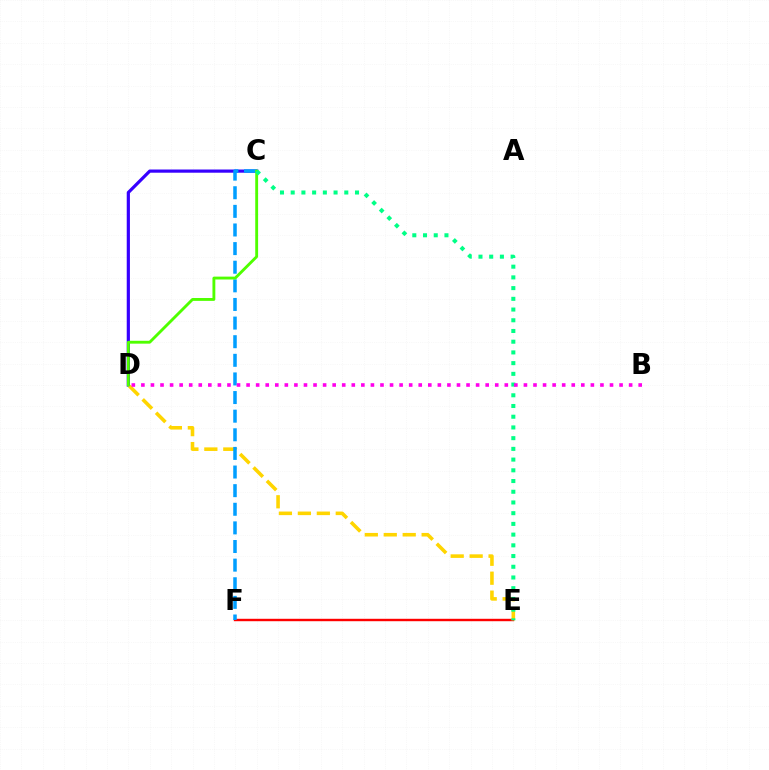{('E', 'F'): [{'color': '#ff0000', 'line_style': 'solid', 'thickness': 1.74}], ('C', 'D'): [{'color': '#3700ff', 'line_style': 'solid', 'thickness': 2.3}, {'color': '#4fff00', 'line_style': 'solid', 'thickness': 2.06}], ('D', 'E'): [{'color': '#ffd500', 'line_style': 'dashed', 'thickness': 2.57}], ('C', 'F'): [{'color': '#009eff', 'line_style': 'dashed', 'thickness': 2.53}], ('C', 'E'): [{'color': '#00ff86', 'line_style': 'dotted', 'thickness': 2.91}], ('B', 'D'): [{'color': '#ff00ed', 'line_style': 'dotted', 'thickness': 2.6}]}